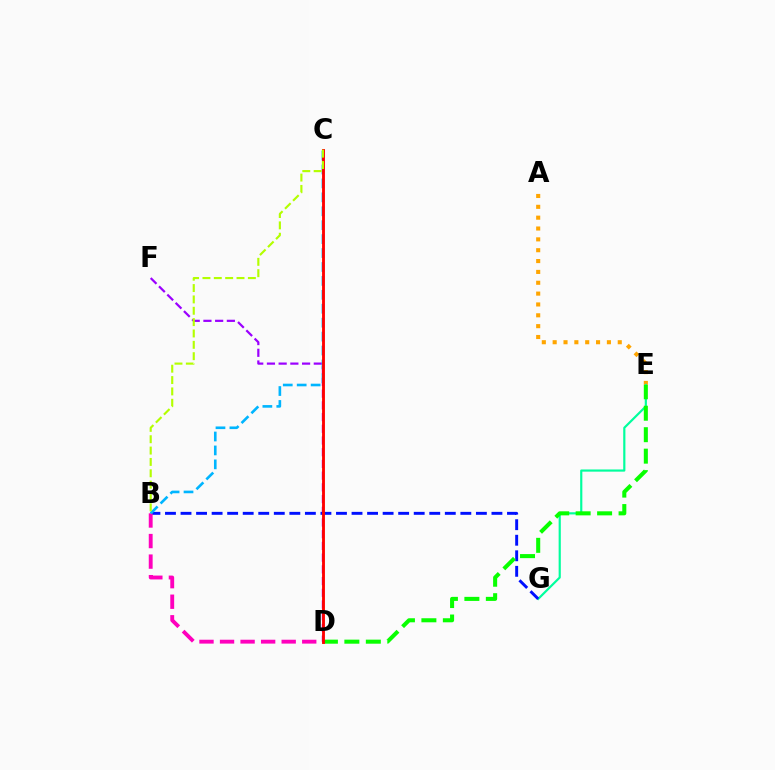{('A', 'E'): [{'color': '#ffa500', 'line_style': 'dotted', 'thickness': 2.95}], ('E', 'G'): [{'color': '#00ff9d', 'line_style': 'solid', 'thickness': 1.57}], ('D', 'F'): [{'color': '#9b00ff', 'line_style': 'dashed', 'thickness': 1.59}], ('B', 'G'): [{'color': '#0010ff', 'line_style': 'dashed', 'thickness': 2.11}], ('B', 'D'): [{'color': '#ff00bd', 'line_style': 'dashed', 'thickness': 2.79}], ('B', 'C'): [{'color': '#00b5ff', 'line_style': 'dashed', 'thickness': 1.89}, {'color': '#b3ff00', 'line_style': 'dashed', 'thickness': 1.54}], ('D', 'E'): [{'color': '#08ff00', 'line_style': 'dashed', 'thickness': 2.92}], ('C', 'D'): [{'color': '#ff0000', 'line_style': 'solid', 'thickness': 2.06}]}